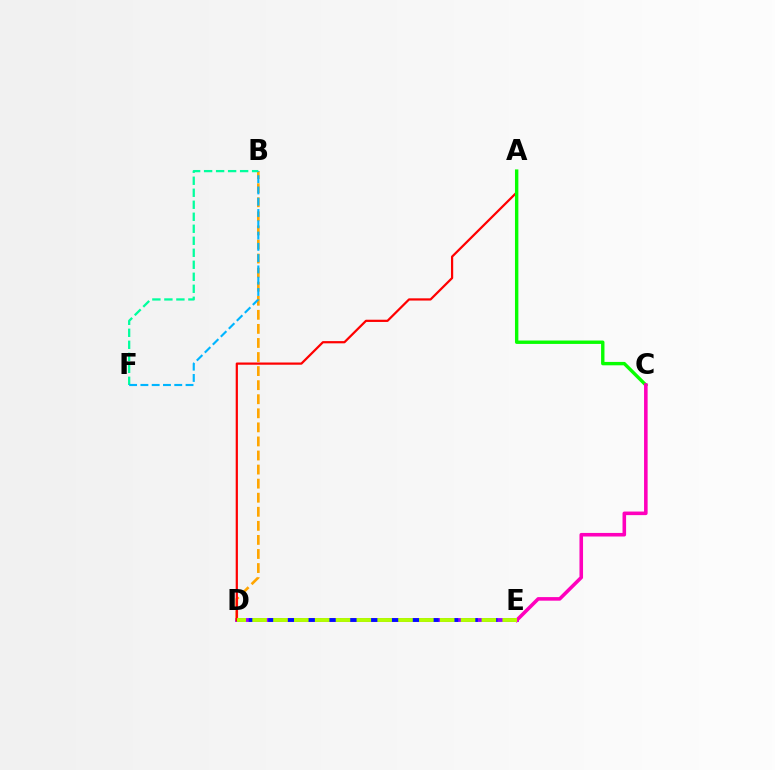{('D', 'E'): [{'color': '#9b00ff', 'line_style': 'solid', 'thickness': 2.76}, {'color': '#0010ff', 'line_style': 'dashed', 'thickness': 2.66}, {'color': '#b3ff00', 'line_style': 'dashed', 'thickness': 2.83}], ('B', 'D'): [{'color': '#ffa500', 'line_style': 'dashed', 'thickness': 1.91}], ('A', 'D'): [{'color': '#ff0000', 'line_style': 'solid', 'thickness': 1.6}], ('B', 'F'): [{'color': '#00ff9d', 'line_style': 'dashed', 'thickness': 1.63}, {'color': '#00b5ff', 'line_style': 'dashed', 'thickness': 1.53}], ('A', 'C'): [{'color': '#08ff00', 'line_style': 'solid', 'thickness': 2.44}], ('C', 'E'): [{'color': '#ff00bd', 'line_style': 'solid', 'thickness': 2.57}]}